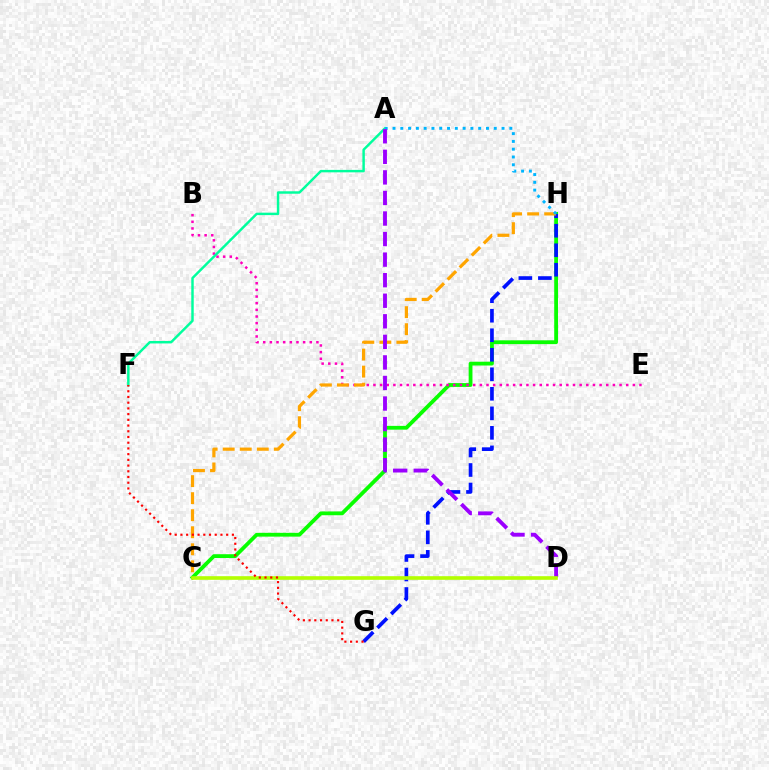{('C', 'H'): [{'color': '#08ff00', 'line_style': 'solid', 'thickness': 2.74}, {'color': '#ffa500', 'line_style': 'dashed', 'thickness': 2.31}], ('B', 'E'): [{'color': '#ff00bd', 'line_style': 'dotted', 'thickness': 1.81}], ('G', 'H'): [{'color': '#0010ff', 'line_style': 'dashed', 'thickness': 2.65}], ('A', 'F'): [{'color': '#00ff9d', 'line_style': 'solid', 'thickness': 1.76}], ('A', 'H'): [{'color': '#00b5ff', 'line_style': 'dotted', 'thickness': 2.12}], ('A', 'D'): [{'color': '#9b00ff', 'line_style': 'dashed', 'thickness': 2.79}], ('C', 'D'): [{'color': '#b3ff00', 'line_style': 'solid', 'thickness': 2.61}], ('F', 'G'): [{'color': '#ff0000', 'line_style': 'dotted', 'thickness': 1.55}]}